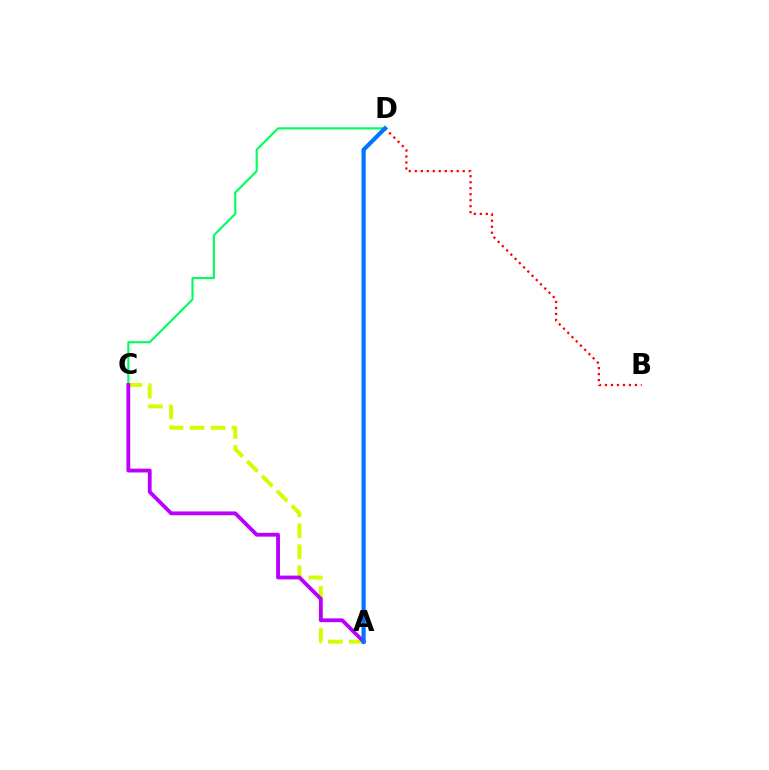{('A', 'C'): [{'color': '#d1ff00', 'line_style': 'dashed', 'thickness': 2.85}, {'color': '#b900ff', 'line_style': 'solid', 'thickness': 2.75}], ('C', 'D'): [{'color': '#00ff5c', 'line_style': 'solid', 'thickness': 1.53}], ('B', 'D'): [{'color': '#ff0000', 'line_style': 'dotted', 'thickness': 1.63}], ('A', 'D'): [{'color': '#0074ff', 'line_style': 'solid', 'thickness': 2.98}]}